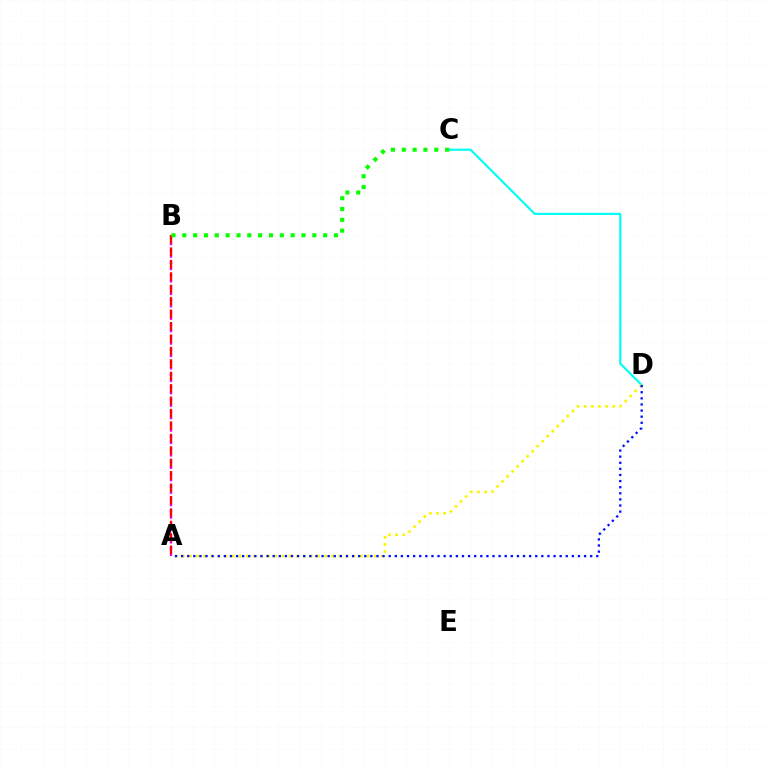{('A', 'B'): [{'color': '#ee00ff', 'line_style': 'dotted', 'thickness': 1.69}, {'color': '#ff0000', 'line_style': 'dashed', 'thickness': 1.69}], ('C', 'D'): [{'color': '#00fff6', 'line_style': 'solid', 'thickness': 1.56}], ('A', 'D'): [{'color': '#fcf500', 'line_style': 'dotted', 'thickness': 1.93}, {'color': '#0010ff', 'line_style': 'dotted', 'thickness': 1.66}], ('B', 'C'): [{'color': '#08ff00', 'line_style': 'dotted', 'thickness': 2.94}]}